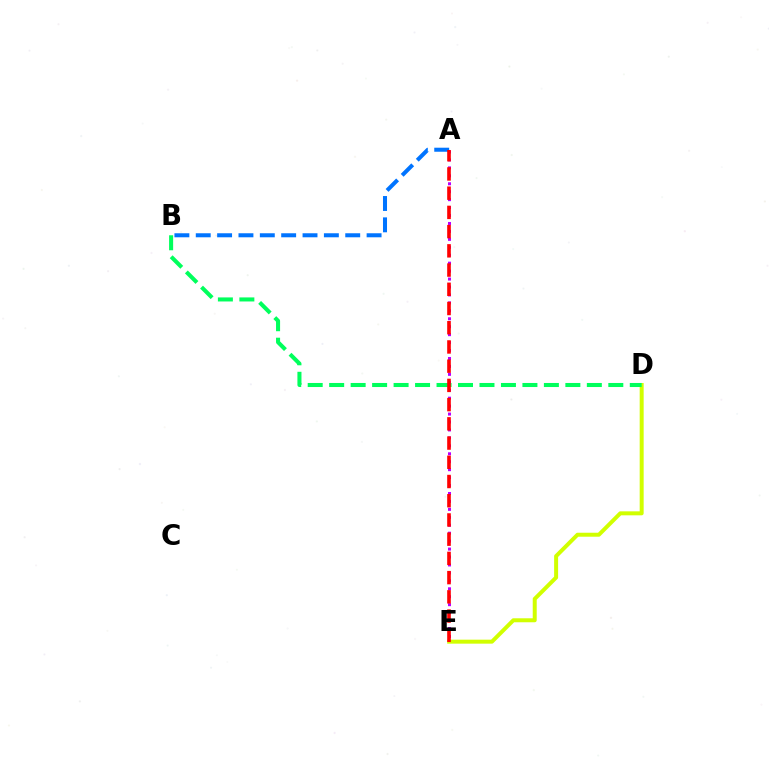{('A', 'E'): [{'color': '#b900ff', 'line_style': 'dotted', 'thickness': 2.16}, {'color': '#ff0000', 'line_style': 'dashed', 'thickness': 2.61}], ('A', 'B'): [{'color': '#0074ff', 'line_style': 'dashed', 'thickness': 2.9}], ('D', 'E'): [{'color': '#d1ff00', 'line_style': 'solid', 'thickness': 2.87}], ('B', 'D'): [{'color': '#00ff5c', 'line_style': 'dashed', 'thickness': 2.92}]}